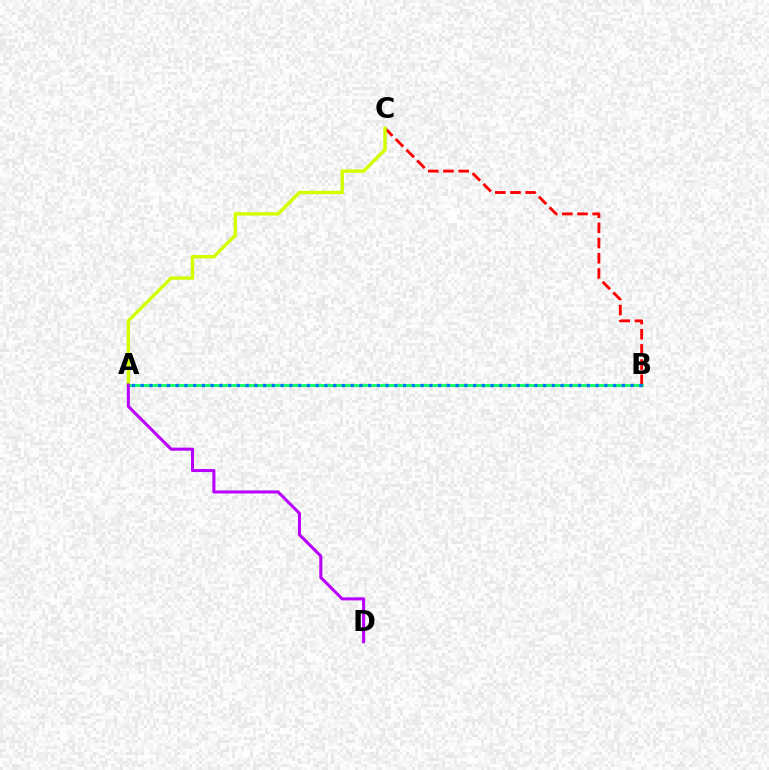{('B', 'C'): [{'color': '#ff0000', 'line_style': 'dashed', 'thickness': 2.06}], ('A', 'C'): [{'color': '#d1ff00', 'line_style': 'solid', 'thickness': 2.49}], ('A', 'B'): [{'color': '#00ff5c', 'line_style': 'solid', 'thickness': 1.91}, {'color': '#0074ff', 'line_style': 'dotted', 'thickness': 2.38}], ('A', 'D'): [{'color': '#b900ff', 'line_style': 'solid', 'thickness': 2.19}]}